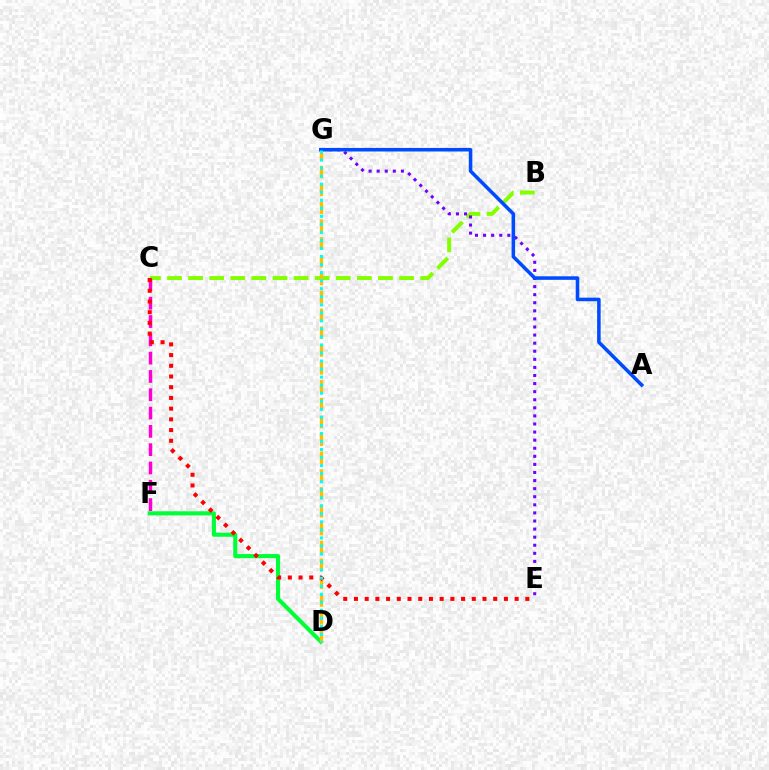{('B', 'C'): [{'color': '#84ff00', 'line_style': 'dashed', 'thickness': 2.87}], ('C', 'F'): [{'color': '#ff00cf', 'line_style': 'dashed', 'thickness': 2.49}], ('D', 'F'): [{'color': '#00ff39', 'line_style': 'solid', 'thickness': 2.95}], ('E', 'G'): [{'color': '#7200ff', 'line_style': 'dotted', 'thickness': 2.2}], ('D', 'G'): [{'color': '#ffbd00', 'line_style': 'dashed', 'thickness': 2.43}, {'color': '#00fff6', 'line_style': 'dotted', 'thickness': 2.18}], ('C', 'E'): [{'color': '#ff0000', 'line_style': 'dotted', 'thickness': 2.91}], ('A', 'G'): [{'color': '#004bff', 'line_style': 'solid', 'thickness': 2.55}]}